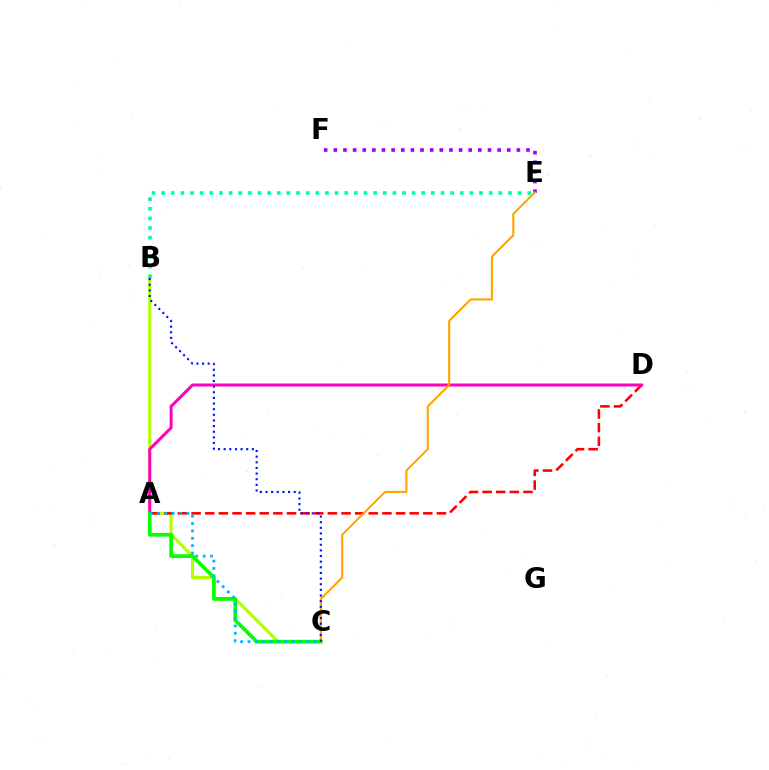{('E', 'F'): [{'color': '#9b00ff', 'line_style': 'dotted', 'thickness': 2.62}], ('B', 'C'): [{'color': '#b3ff00', 'line_style': 'solid', 'thickness': 2.23}, {'color': '#0010ff', 'line_style': 'dotted', 'thickness': 1.53}], ('A', 'D'): [{'color': '#ff0000', 'line_style': 'dashed', 'thickness': 1.85}, {'color': '#ff00bd', 'line_style': 'solid', 'thickness': 2.16}], ('A', 'C'): [{'color': '#08ff00', 'line_style': 'solid', 'thickness': 2.66}, {'color': '#00b5ff', 'line_style': 'dotted', 'thickness': 2.0}], ('C', 'E'): [{'color': '#ffa500', 'line_style': 'solid', 'thickness': 1.52}], ('B', 'E'): [{'color': '#00ff9d', 'line_style': 'dotted', 'thickness': 2.62}]}